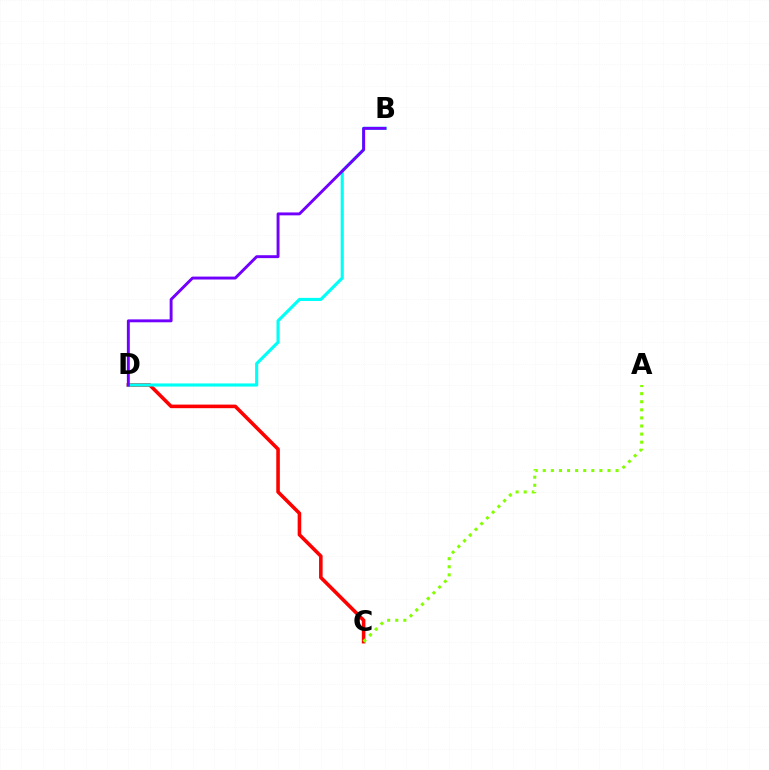{('C', 'D'): [{'color': '#ff0000', 'line_style': 'solid', 'thickness': 2.57}], ('B', 'D'): [{'color': '#00fff6', 'line_style': 'solid', 'thickness': 2.25}, {'color': '#7200ff', 'line_style': 'solid', 'thickness': 2.1}], ('A', 'C'): [{'color': '#84ff00', 'line_style': 'dotted', 'thickness': 2.2}]}